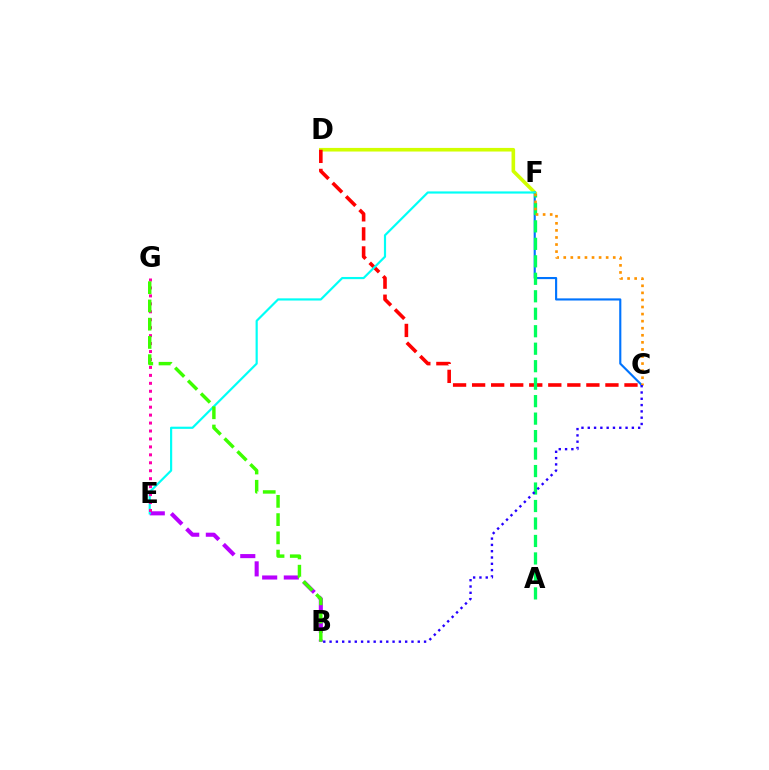{('D', 'F'): [{'color': '#d1ff00', 'line_style': 'solid', 'thickness': 2.6}], ('C', 'F'): [{'color': '#0074ff', 'line_style': 'solid', 'thickness': 1.54}, {'color': '#ff9400', 'line_style': 'dotted', 'thickness': 1.92}], ('C', 'D'): [{'color': '#ff0000', 'line_style': 'dashed', 'thickness': 2.59}], ('B', 'E'): [{'color': '#b900ff', 'line_style': 'dashed', 'thickness': 2.94}], ('E', 'F'): [{'color': '#00fff6', 'line_style': 'solid', 'thickness': 1.57}], ('E', 'G'): [{'color': '#ff00ac', 'line_style': 'dotted', 'thickness': 2.16}], ('A', 'F'): [{'color': '#00ff5c', 'line_style': 'dashed', 'thickness': 2.37}], ('B', 'G'): [{'color': '#3dff00', 'line_style': 'dashed', 'thickness': 2.48}], ('B', 'C'): [{'color': '#2500ff', 'line_style': 'dotted', 'thickness': 1.71}]}